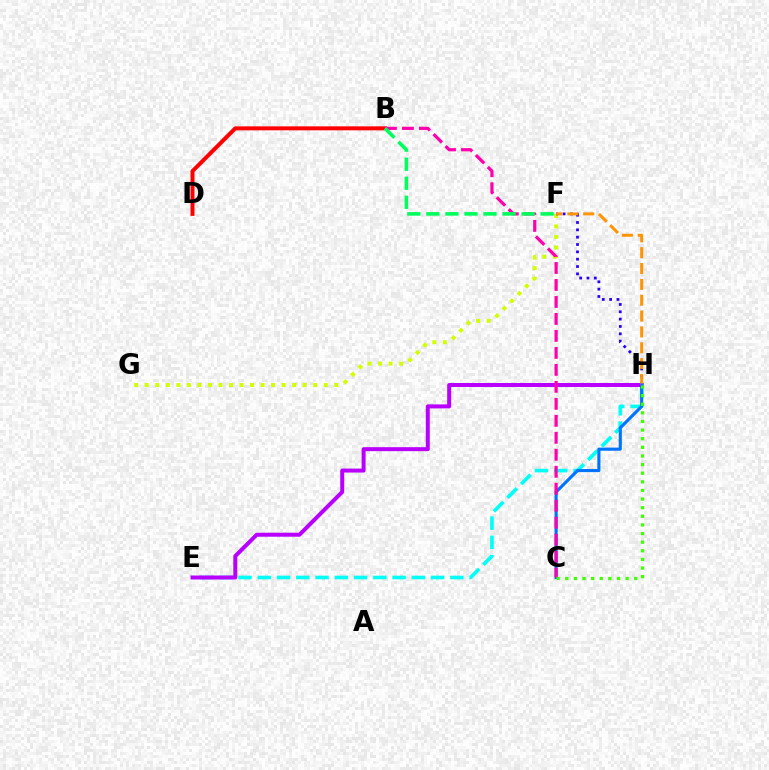{('F', 'G'): [{'color': '#d1ff00', 'line_style': 'dotted', 'thickness': 2.86}], ('E', 'H'): [{'color': '#00fff6', 'line_style': 'dashed', 'thickness': 2.62}, {'color': '#b900ff', 'line_style': 'solid', 'thickness': 2.87}], ('F', 'H'): [{'color': '#2500ff', 'line_style': 'dotted', 'thickness': 1.99}, {'color': '#ff9400', 'line_style': 'dashed', 'thickness': 2.15}], ('C', 'H'): [{'color': '#0074ff', 'line_style': 'solid', 'thickness': 2.25}, {'color': '#3dff00', 'line_style': 'dotted', 'thickness': 2.34}], ('B', 'D'): [{'color': '#ff0000', 'line_style': 'solid', 'thickness': 2.86}], ('B', 'C'): [{'color': '#ff00ac', 'line_style': 'dashed', 'thickness': 2.31}], ('B', 'F'): [{'color': '#00ff5c', 'line_style': 'dashed', 'thickness': 2.59}]}